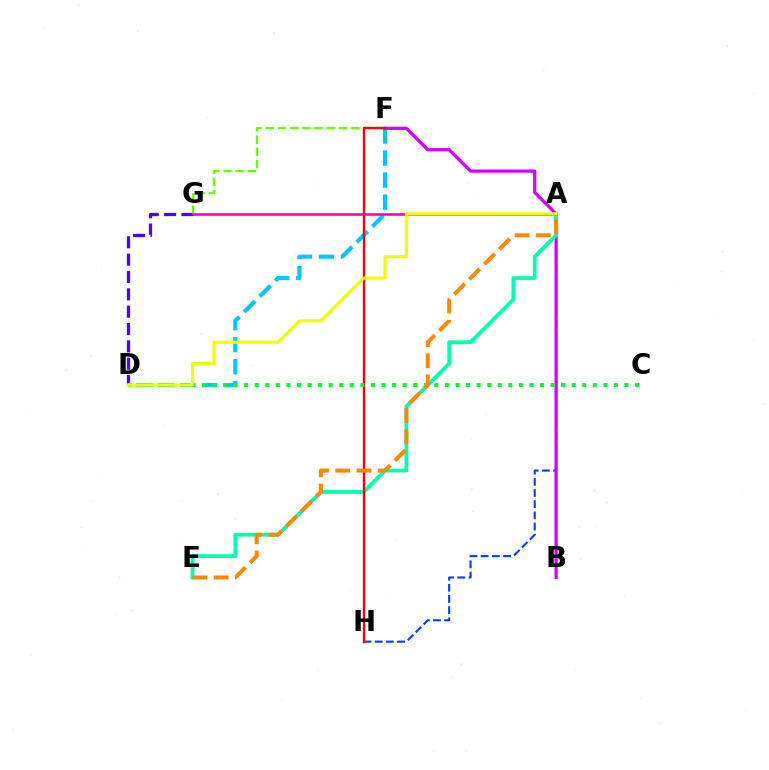{('A', 'H'): [{'color': '#003fff', 'line_style': 'dashed', 'thickness': 1.52}], ('D', 'F'): [{'color': '#00c7ff', 'line_style': 'dashed', 'thickness': 2.99}], ('D', 'G'): [{'color': '#4f00ff', 'line_style': 'dashed', 'thickness': 2.36}], ('B', 'F'): [{'color': '#d600ff', 'line_style': 'solid', 'thickness': 2.35}], ('F', 'G'): [{'color': '#66ff00', 'line_style': 'dashed', 'thickness': 1.66}], ('A', 'E'): [{'color': '#00ffaf', 'line_style': 'solid', 'thickness': 2.72}, {'color': '#ff8800', 'line_style': 'dashed', 'thickness': 2.88}], ('F', 'H'): [{'color': '#ff0000', 'line_style': 'solid', 'thickness': 1.7}], ('C', 'D'): [{'color': '#00ff27', 'line_style': 'dotted', 'thickness': 2.87}], ('A', 'G'): [{'color': '#ff00a0', 'line_style': 'solid', 'thickness': 1.83}], ('A', 'D'): [{'color': '#eeff00', 'line_style': 'solid', 'thickness': 2.26}]}